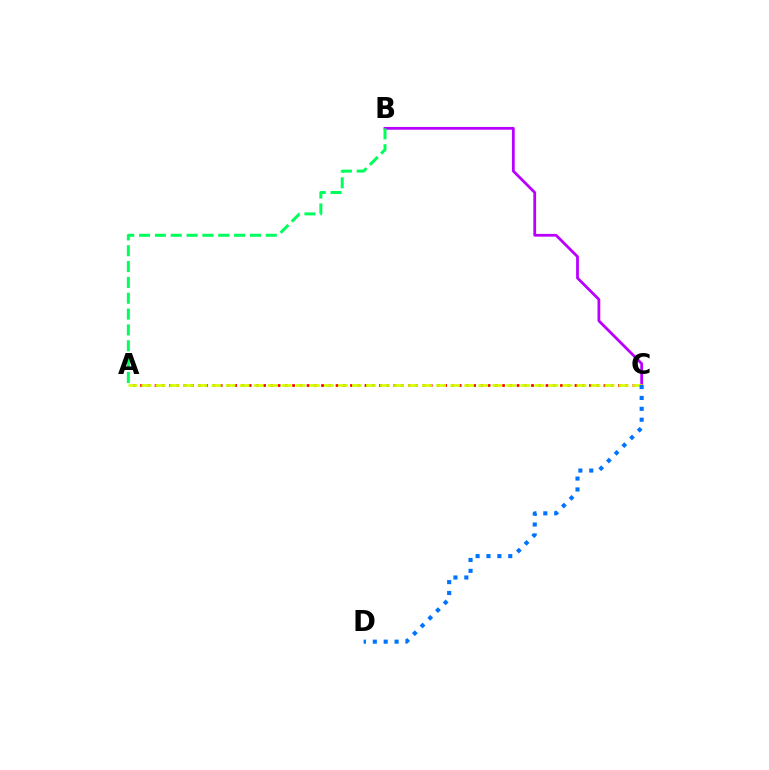{('B', 'C'): [{'color': '#b900ff', 'line_style': 'solid', 'thickness': 2.0}], ('A', 'C'): [{'color': '#ff0000', 'line_style': 'dotted', 'thickness': 1.97}, {'color': '#d1ff00', 'line_style': 'dashed', 'thickness': 1.91}], ('C', 'D'): [{'color': '#0074ff', 'line_style': 'dotted', 'thickness': 2.96}], ('A', 'B'): [{'color': '#00ff5c', 'line_style': 'dashed', 'thickness': 2.15}]}